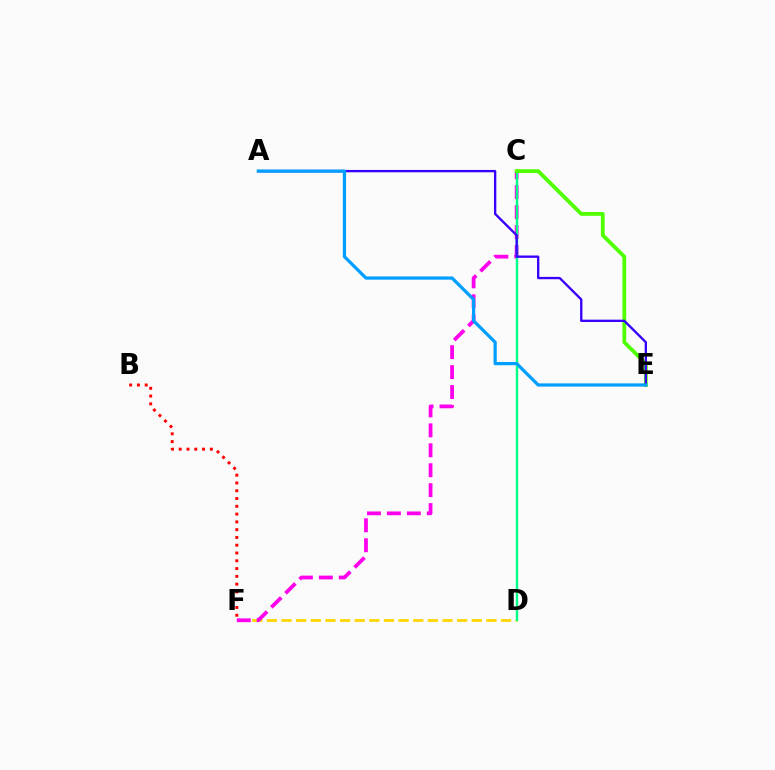{('D', 'F'): [{'color': '#ffd500', 'line_style': 'dashed', 'thickness': 1.99}], ('C', 'F'): [{'color': '#ff00ed', 'line_style': 'dashed', 'thickness': 2.71}], ('B', 'F'): [{'color': '#ff0000', 'line_style': 'dotted', 'thickness': 2.11}], ('C', 'D'): [{'color': '#00ff86', 'line_style': 'solid', 'thickness': 1.73}], ('C', 'E'): [{'color': '#4fff00', 'line_style': 'solid', 'thickness': 2.74}], ('A', 'E'): [{'color': '#3700ff', 'line_style': 'solid', 'thickness': 1.69}, {'color': '#009eff', 'line_style': 'solid', 'thickness': 2.32}]}